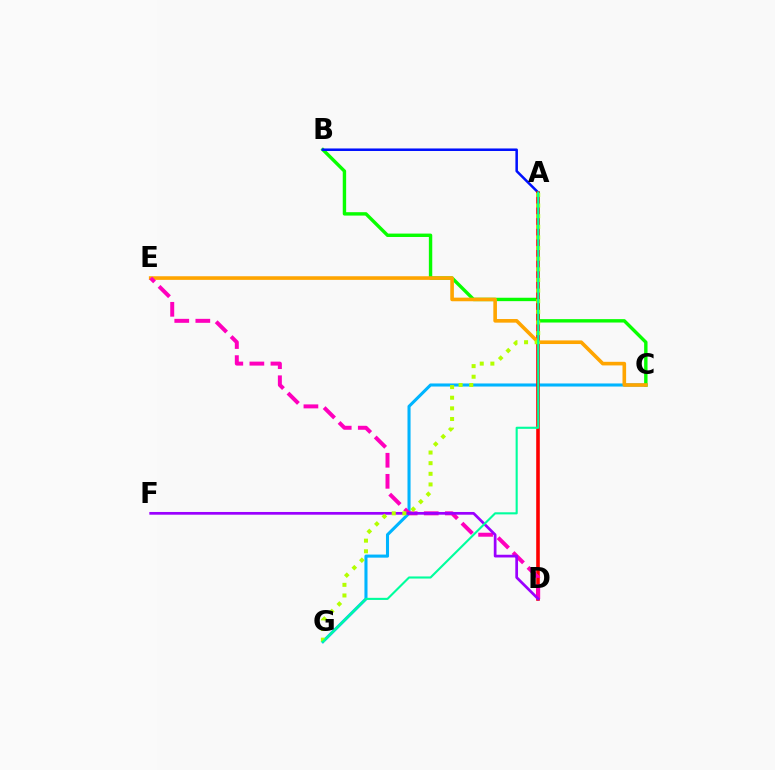{('C', 'G'): [{'color': '#00b5ff', 'line_style': 'solid', 'thickness': 2.21}], ('B', 'C'): [{'color': '#08ff00', 'line_style': 'solid', 'thickness': 2.45}], ('A', 'B'): [{'color': '#0010ff', 'line_style': 'solid', 'thickness': 1.82}], ('A', 'D'): [{'color': '#ff0000', 'line_style': 'solid', 'thickness': 2.59}], ('C', 'E'): [{'color': '#ffa500', 'line_style': 'solid', 'thickness': 2.61}], ('D', 'E'): [{'color': '#ff00bd', 'line_style': 'dashed', 'thickness': 2.86}], ('D', 'F'): [{'color': '#9b00ff', 'line_style': 'solid', 'thickness': 1.96}], ('A', 'G'): [{'color': '#b3ff00', 'line_style': 'dotted', 'thickness': 2.89}, {'color': '#00ff9d', 'line_style': 'solid', 'thickness': 1.52}]}